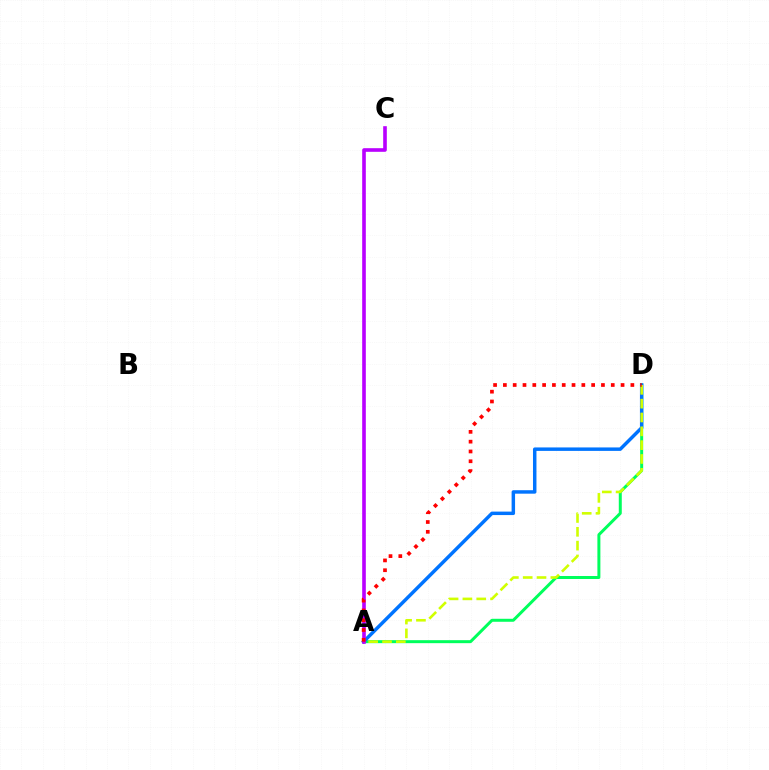{('A', 'D'): [{'color': '#00ff5c', 'line_style': 'solid', 'thickness': 2.15}, {'color': '#0074ff', 'line_style': 'solid', 'thickness': 2.5}, {'color': '#d1ff00', 'line_style': 'dashed', 'thickness': 1.88}, {'color': '#ff0000', 'line_style': 'dotted', 'thickness': 2.66}], ('A', 'C'): [{'color': '#b900ff', 'line_style': 'solid', 'thickness': 2.61}]}